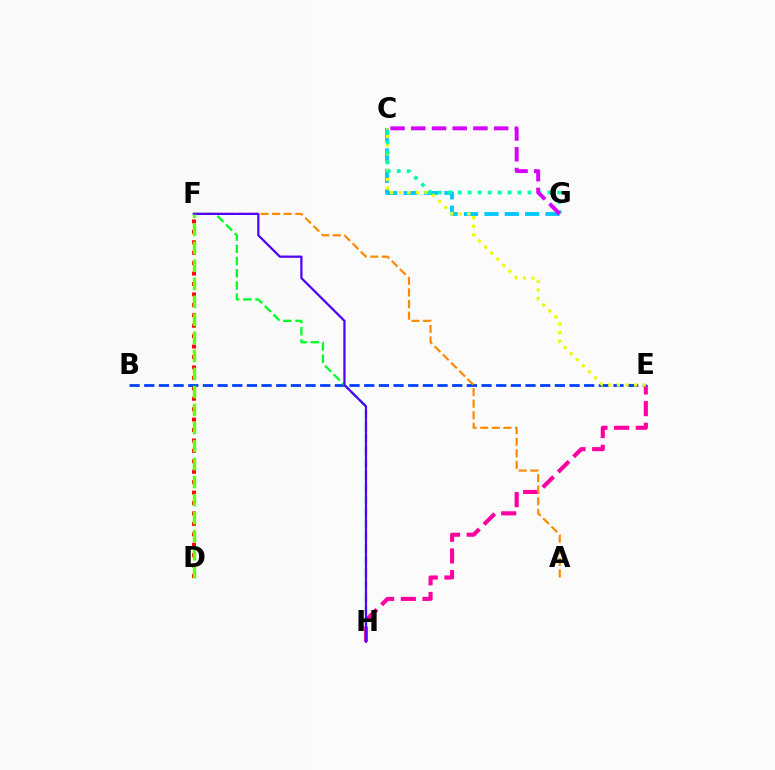{('E', 'H'): [{'color': '#ff00a0', 'line_style': 'dashed', 'thickness': 2.94}], ('D', 'F'): [{'color': '#ff0000', 'line_style': 'dotted', 'thickness': 2.83}, {'color': '#66ff00', 'line_style': 'dashed', 'thickness': 2.45}], ('C', 'G'): [{'color': '#00c7ff', 'line_style': 'dashed', 'thickness': 2.77}, {'color': '#00ffaf', 'line_style': 'dotted', 'thickness': 2.71}, {'color': '#d600ff', 'line_style': 'dashed', 'thickness': 2.81}], ('B', 'E'): [{'color': '#003fff', 'line_style': 'dashed', 'thickness': 1.99}], ('C', 'E'): [{'color': '#eeff00', 'line_style': 'dotted', 'thickness': 2.34}], ('F', 'H'): [{'color': '#00ff27', 'line_style': 'dashed', 'thickness': 1.66}, {'color': '#4f00ff', 'line_style': 'solid', 'thickness': 1.61}], ('A', 'F'): [{'color': '#ff8800', 'line_style': 'dashed', 'thickness': 1.57}]}